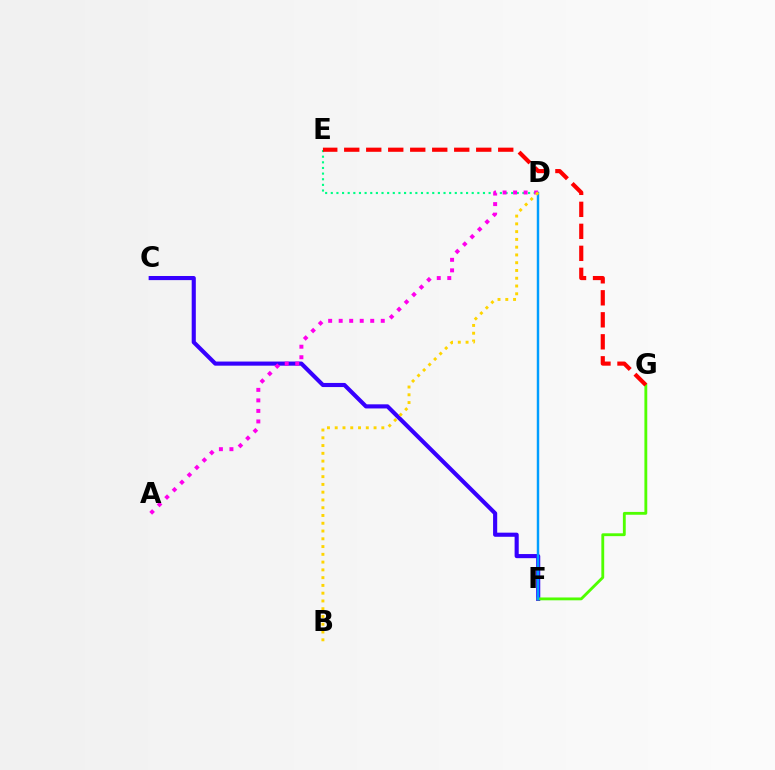{('C', 'F'): [{'color': '#3700ff', 'line_style': 'solid', 'thickness': 2.97}], ('F', 'G'): [{'color': '#4fff00', 'line_style': 'solid', 'thickness': 2.04}], ('D', 'E'): [{'color': '#00ff86', 'line_style': 'dotted', 'thickness': 1.53}], ('E', 'G'): [{'color': '#ff0000', 'line_style': 'dashed', 'thickness': 2.99}], ('D', 'F'): [{'color': '#009eff', 'line_style': 'solid', 'thickness': 1.77}], ('A', 'D'): [{'color': '#ff00ed', 'line_style': 'dotted', 'thickness': 2.86}], ('B', 'D'): [{'color': '#ffd500', 'line_style': 'dotted', 'thickness': 2.11}]}